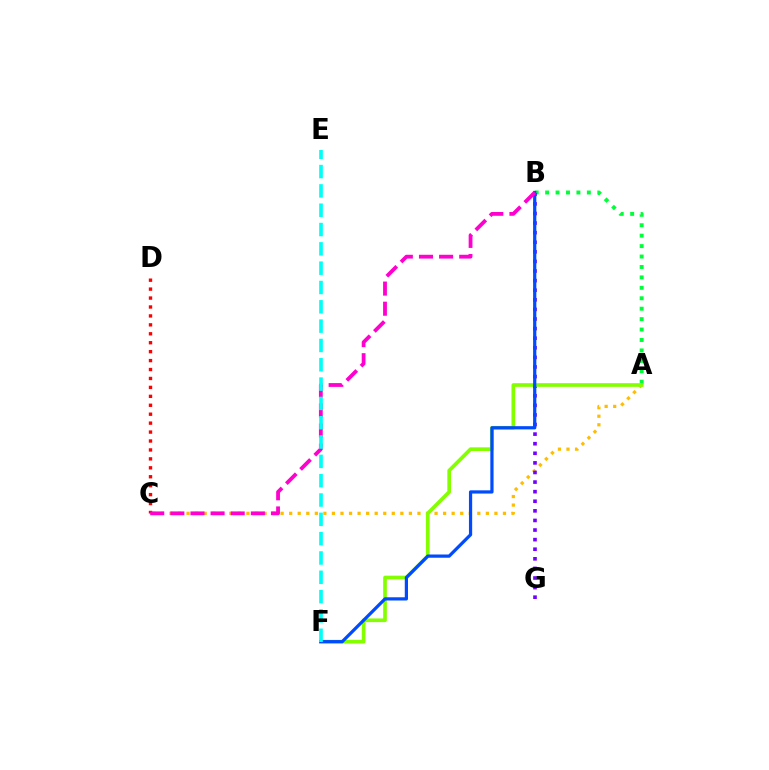{('A', 'C'): [{'color': '#ffbd00', 'line_style': 'dotted', 'thickness': 2.32}], ('A', 'B'): [{'color': '#00ff39', 'line_style': 'dotted', 'thickness': 2.83}], ('B', 'G'): [{'color': '#7200ff', 'line_style': 'dotted', 'thickness': 2.61}], ('C', 'D'): [{'color': '#ff0000', 'line_style': 'dotted', 'thickness': 2.43}], ('A', 'F'): [{'color': '#84ff00', 'line_style': 'solid', 'thickness': 2.65}], ('B', 'F'): [{'color': '#004bff', 'line_style': 'solid', 'thickness': 2.32}], ('B', 'C'): [{'color': '#ff00cf', 'line_style': 'dashed', 'thickness': 2.73}], ('E', 'F'): [{'color': '#00fff6', 'line_style': 'dashed', 'thickness': 2.62}]}